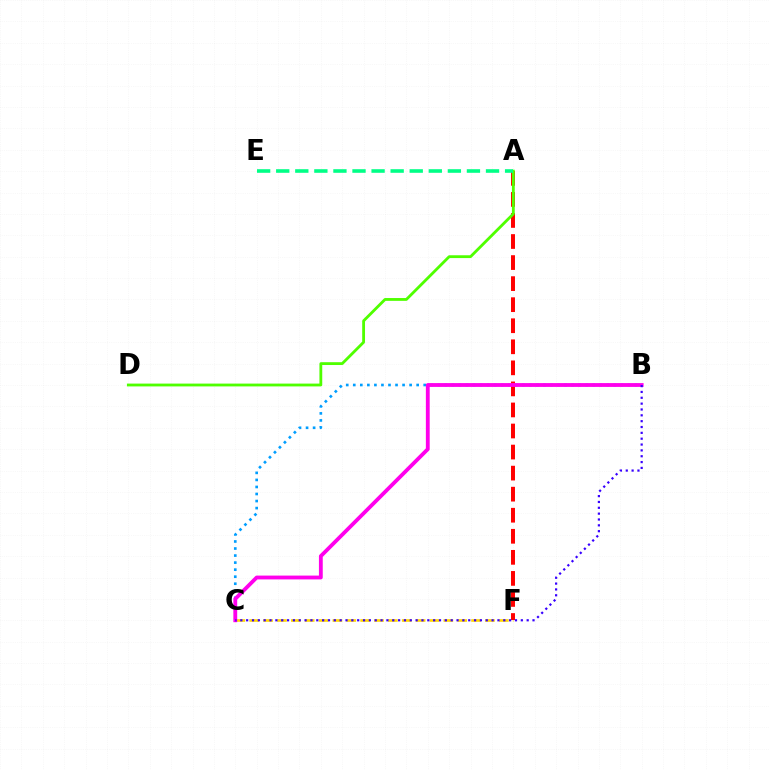{('C', 'F'): [{'color': '#ffd500', 'line_style': 'dashed', 'thickness': 1.88}], ('A', 'F'): [{'color': '#ff0000', 'line_style': 'dashed', 'thickness': 2.86}], ('B', 'C'): [{'color': '#009eff', 'line_style': 'dotted', 'thickness': 1.91}, {'color': '#ff00ed', 'line_style': 'solid', 'thickness': 2.75}, {'color': '#3700ff', 'line_style': 'dotted', 'thickness': 1.59}], ('A', 'D'): [{'color': '#4fff00', 'line_style': 'solid', 'thickness': 2.03}], ('A', 'E'): [{'color': '#00ff86', 'line_style': 'dashed', 'thickness': 2.59}]}